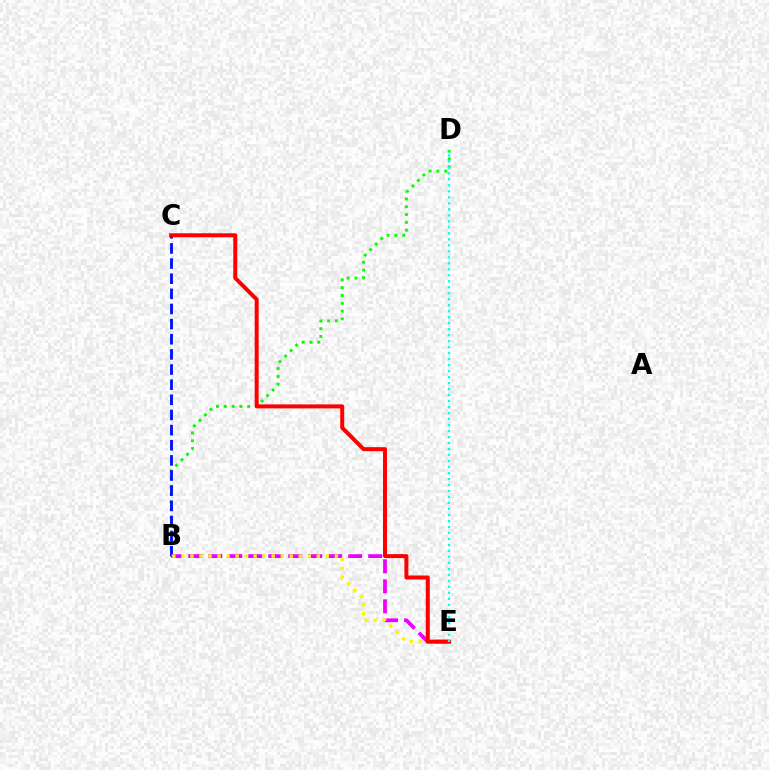{('B', 'D'): [{'color': '#08ff00', 'line_style': 'dotted', 'thickness': 2.12}], ('B', 'C'): [{'color': '#0010ff', 'line_style': 'dashed', 'thickness': 2.06}], ('B', 'E'): [{'color': '#ee00ff', 'line_style': 'dashed', 'thickness': 2.72}, {'color': '#fcf500', 'line_style': 'dotted', 'thickness': 2.45}], ('C', 'E'): [{'color': '#ff0000', 'line_style': 'solid', 'thickness': 2.88}], ('D', 'E'): [{'color': '#00fff6', 'line_style': 'dotted', 'thickness': 1.63}]}